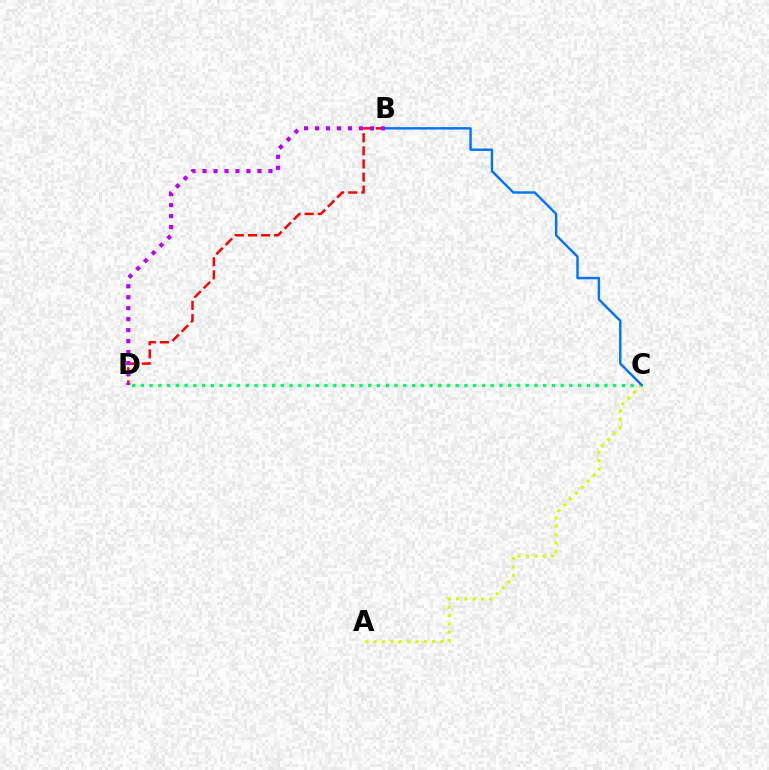{('C', 'D'): [{'color': '#00ff5c', 'line_style': 'dotted', 'thickness': 2.38}], ('A', 'C'): [{'color': '#d1ff00', 'line_style': 'dotted', 'thickness': 2.27}], ('B', 'D'): [{'color': '#ff0000', 'line_style': 'dashed', 'thickness': 1.78}, {'color': '#b900ff', 'line_style': 'dotted', 'thickness': 2.98}], ('B', 'C'): [{'color': '#0074ff', 'line_style': 'solid', 'thickness': 1.74}]}